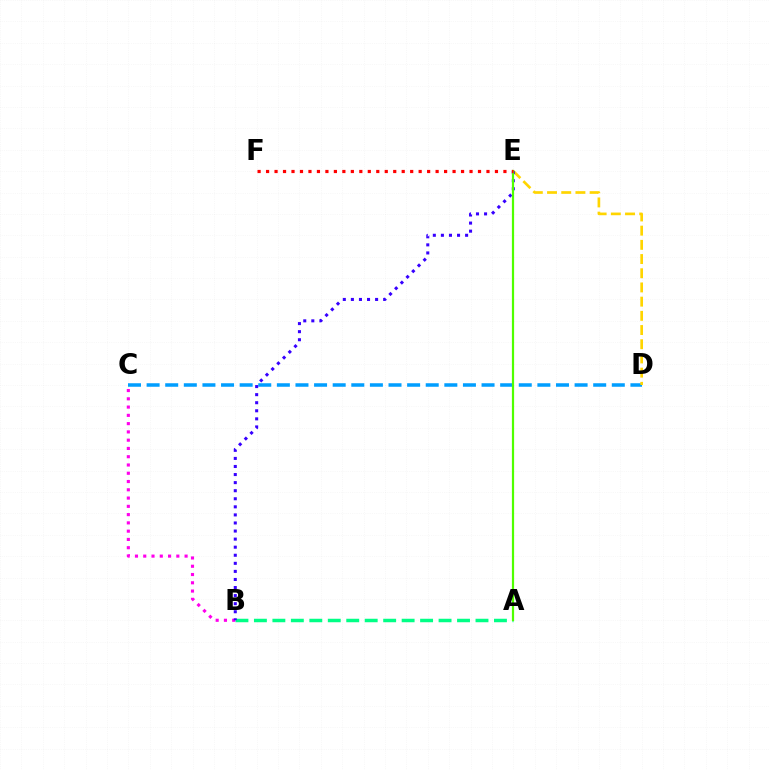{('C', 'D'): [{'color': '#009eff', 'line_style': 'dashed', 'thickness': 2.53}], ('A', 'B'): [{'color': '#00ff86', 'line_style': 'dashed', 'thickness': 2.51}], ('B', 'C'): [{'color': '#ff00ed', 'line_style': 'dotted', 'thickness': 2.25}], ('D', 'E'): [{'color': '#ffd500', 'line_style': 'dashed', 'thickness': 1.93}], ('B', 'E'): [{'color': '#3700ff', 'line_style': 'dotted', 'thickness': 2.19}], ('A', 'E'): [{'color': '#4fff00', 'line_style': 'solid', 'thickness': 1.59}], ('E', 'F'): [{'color': '#ff0000', 'line_style': 'dotted', 'thickness': 2.3}]}